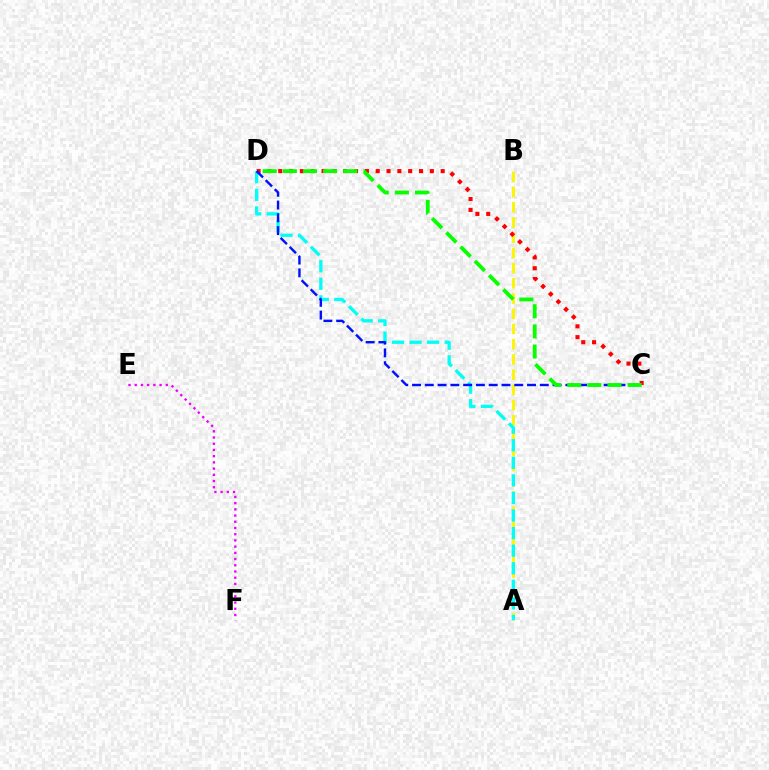{('A', 'B'): [{'color': '#fcf500', 'line_style': 'dashed', 'thickness': 2.07}], ('E', 'F'): [{'color': '#ee00ff', 'line_style': 'dotted', 'thickness': 1.69}], ('A', 'D'): [{'color': '#00fff6', 'line_style': 'dashed', 'thickness': 2.39}], ('C', 'D'): [{'color': '#ff0000', 'line_style': 'dotted', 'thickness': 2.94}, {'color': '#0010ff', 'line_style': 'dashed', 'thickness': 1.74}, {'color': '#08ff00', 'line_style': 'dashed', 'thickness': 2.74}]}